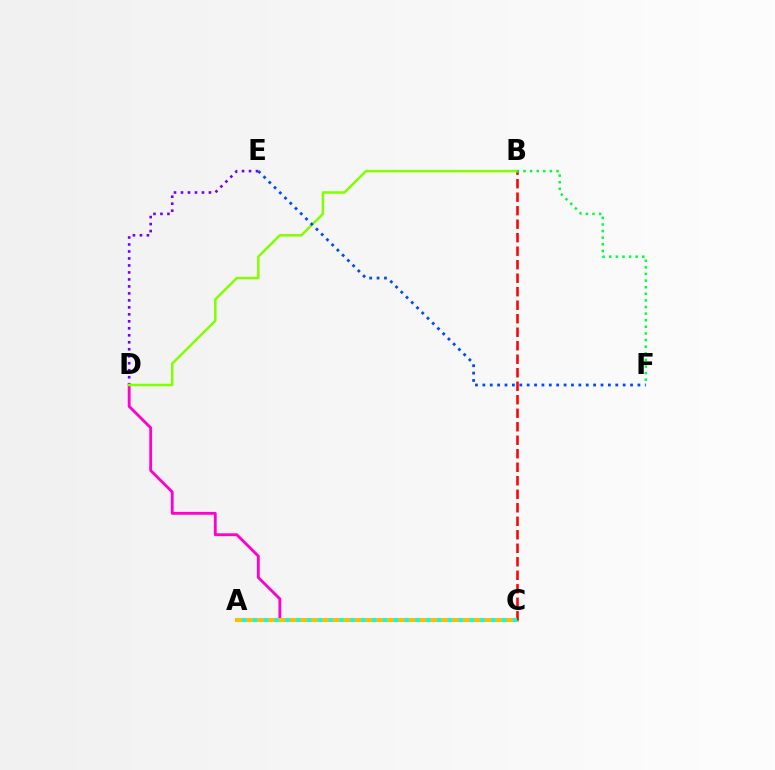{('D', 'E'): [{'color': '#7200ff', 'line_style': 'dotted', 'thickness': 1.9}], ('C', 'D'): [{'color': '#ff00cf', 'line_style': 'solid', 'thickness': 2.03}], ('A', 'C'): [{'color': '#ffbd00', 'line_style': 'solid', 'thickness': 2.93}, {'color': '#00fff6', 'line_style': 'dotted', 'thickness': 2.94}], ('B', 'C'): [{'color': '#ff0000', 'line_style': 'dashed', 'thickness': 1.83}], ('B', 'D'): [{'color': '#84ff00', 'line_style': 'solid', 'thickness': 1.81}], ('E', 'F'): [{'color': '#004bff', 'line_style': 'dotted', 'thickness': 2.01}], ('B', 'F'): [{'color': '#00ff39', 'line_style': 'dotted', 'thickness': 1.8}]}